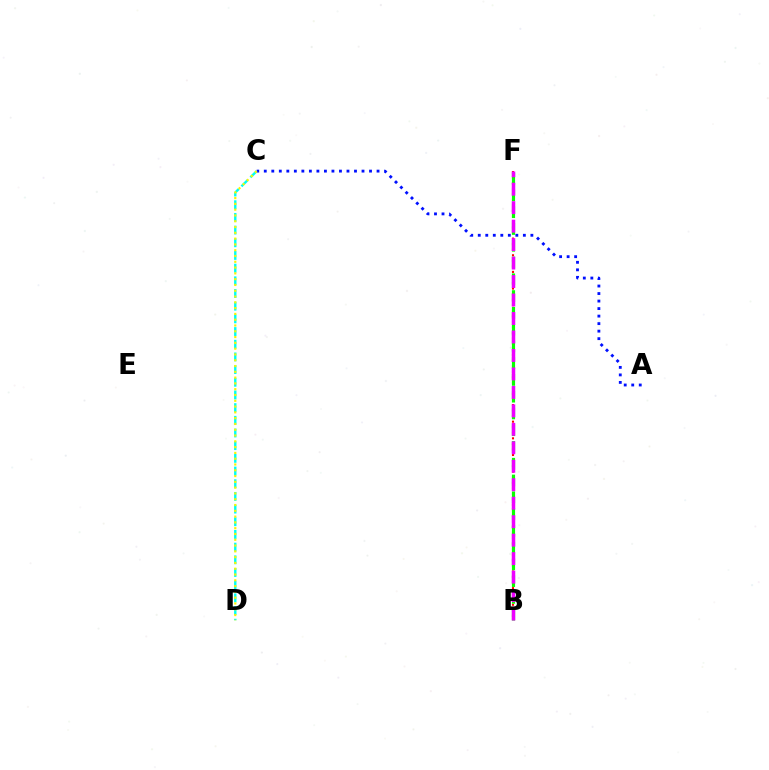{('C', 'D'): [{'color': '#00fff6', 'line_style': 'dashed', 'thickness': 1.72}, {'color': '#fcf500', 'line_style': 'dotted', 'thickness': 1.57}], ('B', 'F'): [{'color': '#ff0000', 'line_style': 'dotted', 'thickness': 1.51}, {'color': '#08ff00', 'line_style': 'dashed', 'thickness': 2.28}, {'color': '#ee00ff', 'line_style': 'dashed', 'thickness': 2.51}], ('A', 'C'): [{'color': '#0010ff', 'line_style': 'dotted', 'thickness': 2.04}]}